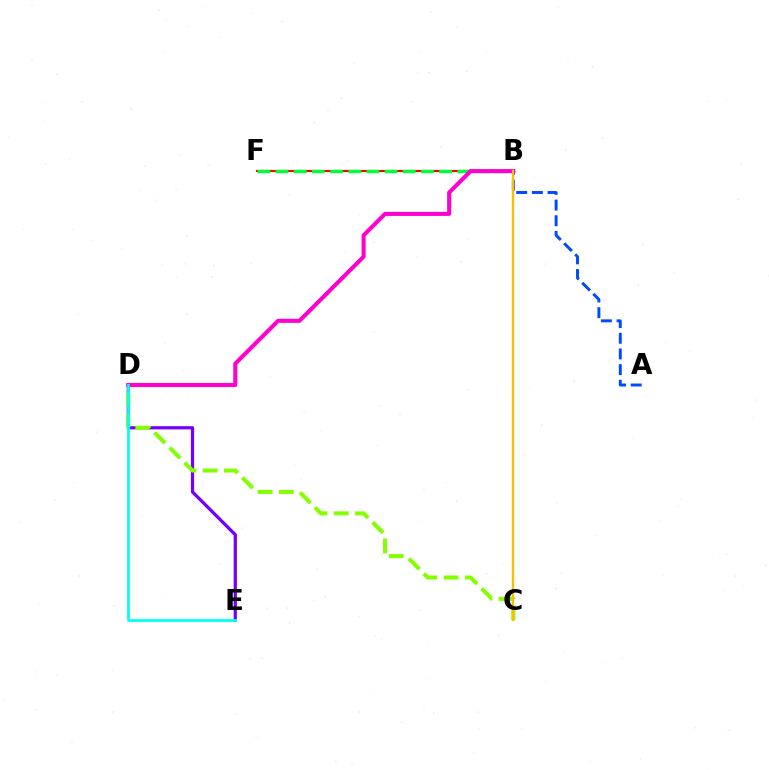{('B', 'F'): [{'color': '#ff0000', 'line_style': 'solid', 'thickness': 1.55}, {'color': '#00ff39', 'line_style': 'dashed', 'thickness': 2.47}], ('D', 'E'): [{'color': '#7200ff', 'line_style': 'solid', 'thickness': 2.33}, {'color': '#00fff6', 'line_style': 'solid', 'thickness': 2.0}], ('C', 'D'): [{'color': '#84ff00', 'line_style': 'dashed', 'thickness': 2.89}], ('B', 'D'): [{'color': '#ff00cf', 'line_style': 'solid', 'thickness': 2.93}], ('A', 'B'): [{'color': '#004bff', 'line_style': 'dashed', 'thickness': 2.13}], ('B', 'C'): [{'color': '#ffbd00', 'line_style': 'solid', 'thickness': 1.66}]}